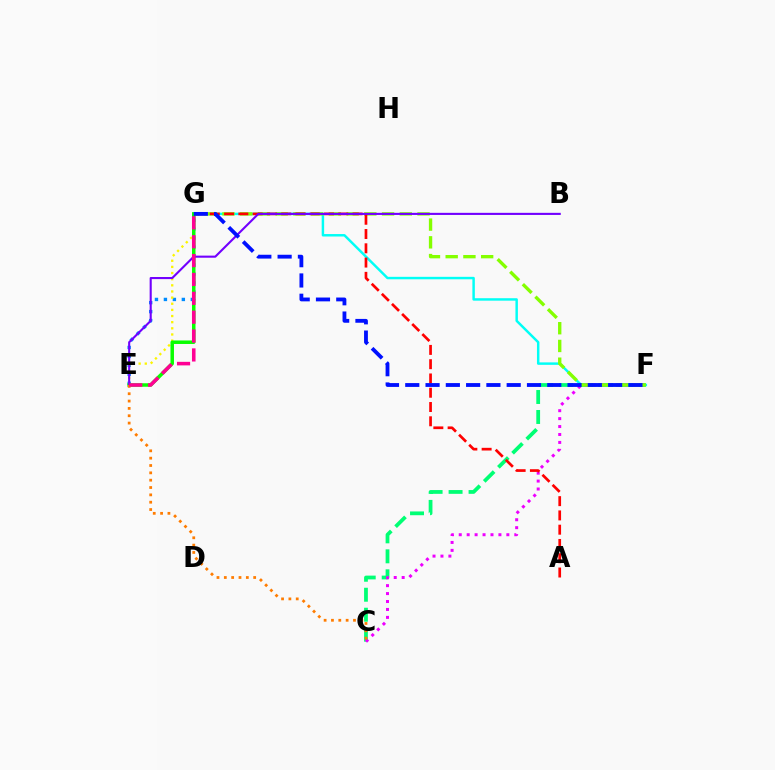{('E', 'G'): [{'color': '#008cff', 'line_style': 'dotted', 'thickness': 2.44}, {'color': '#fcf500', 'line_style': 'dotted', 'thickness': 1.67}, {'color': '#08ff00', 'line_style': 'solid', 'thickness': 2.52}, {'color': '#ff0094', 'line_style': 'dashed', 'thickness': 2.56}], ('F', 'G'): [{'color': '#00fff6', 'line_style': 'solid', 'thickness': 1.77}, {'color': '#84ff00', 'line_style': 'dashed', 'thickness': 2.41}, {'color': '#0010ff', 'line_style': 'dashed', 'thickness': 2.76}], ('C', 'F'): [{'color': '#00ff74', 'line_style': 'dashed', 'thickness': 2.71}, {'color': '#ee00ff', 'line_style': 'dotted', 'thickness': 2.16}], ('A', 'G'): [{'color': '#ff0000', 'line_style': 'dashed', 'thickness': 1.94}], ('B', 'E'): [{'color': '#7200ff', 'line_style': 'solid', 'thickness': 1.51}], ('C', 'E'): [{'color': '#ff7c00', 'line_style': 'dotted', 'thickness': 1.99}]}